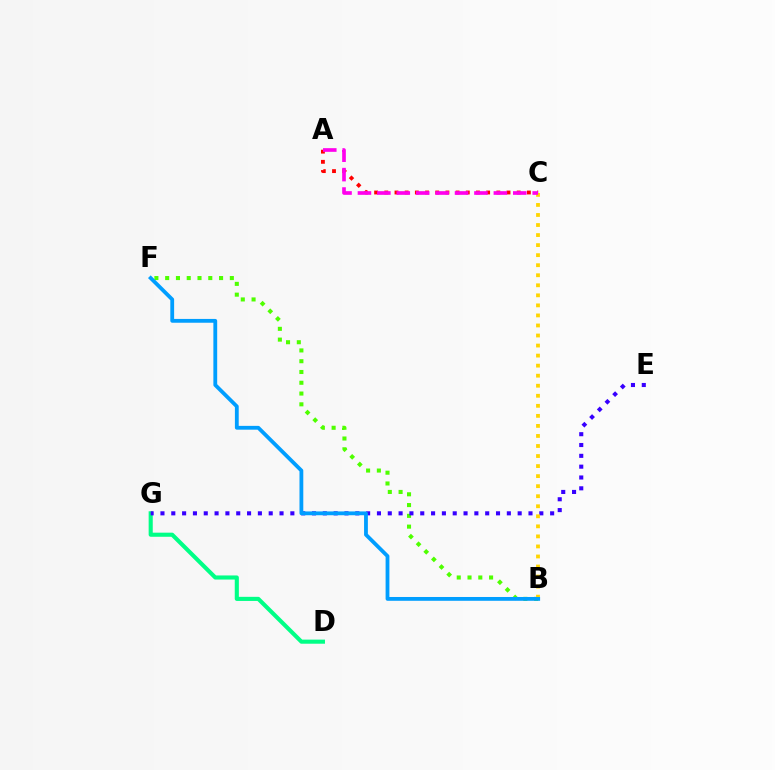{('B', 'F'): [{'color': '#4fff00', 'line_style': 'dotted', 'thickness': 2.93}, {'color': '#009eff', 'line_style': 'solid', 'thickness': 2.74}], ('D', 'G'): [{'color': '#00ff86', 'line_style': 'solid', 'thickness': 2.95}], ('E', 'G'): [{'color': '#3700ff', 'line_style': 'dotted', 'thickness': 2.94}], ('A', 'C'): [{'color': '#ff0000', 'line_style': 'dotted', 'thickness': 2.77}, {'color': '#ff00ed', 'line_style': 'dashed', 'thickness': 2.64}], ('B', 'C'): [{'color': '#ffd500', 'line_style': 'dotted', 'thickness': 2.73}]}